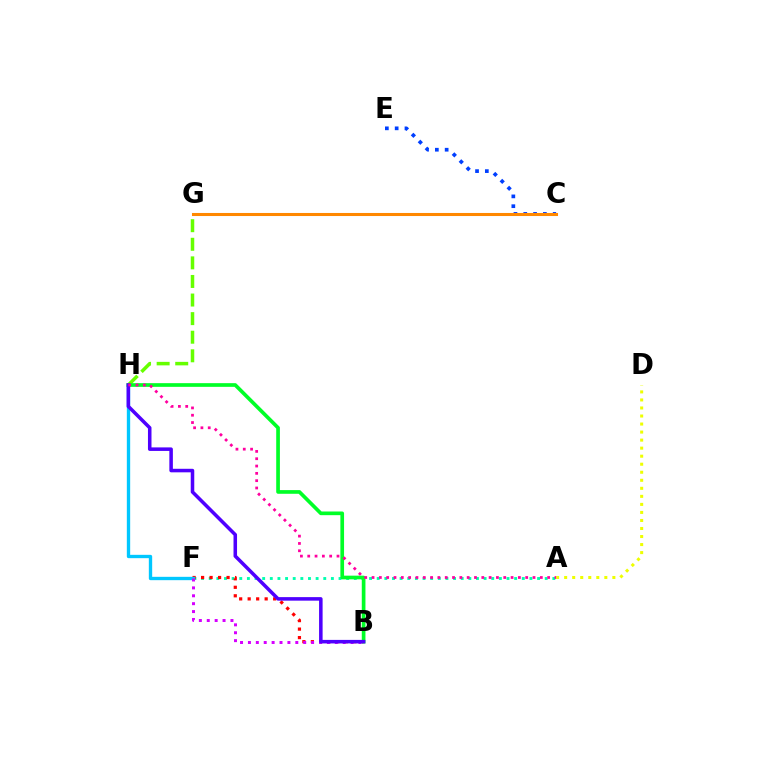{('A', 'F'): [{'color': '#00ffaf', 'line_style': 'dotted', 'thickness': 2.07}], ('A', 'D'): [{'color': '#eeff00', 'line_style': 'dotted', 'thickness': 2.18}], ('G', 'H'): [{'color': '#66ff00', 'line_style': 'dashed', 'thickness': 2.53}], ('B', 'F'): [{'color': '#ff0000', 'line_style': 'dotted', 'thickness': 2.31}, {'color': '#d600ff', 'line_style': 'dotted', 'thickness': 2.15}], ('F', 'H'): [{'color': '#00c7ff', 'line_style': 'solid', 'thickness': 2.41}], ('C', 'E'): [{'color': '#003fff', 'line_style': 'dotted', 'thickness': 2.67}], ('B', 'H'): [{'color': '#00ff27', 'line_style': 'solid', 'thickness': 2.65}, {'color': '#4f00ff', 'line_style': 'solid', 'thickness': 2.54}], ('C', 'G'): [{'color': '#ff8800', 'line_style': 'solid', 'thickness': 2.2}], ('A', 'H'): [{'color': '#ff00a0', 'line_style': 'dotted', 'thickness': 1.99}]}